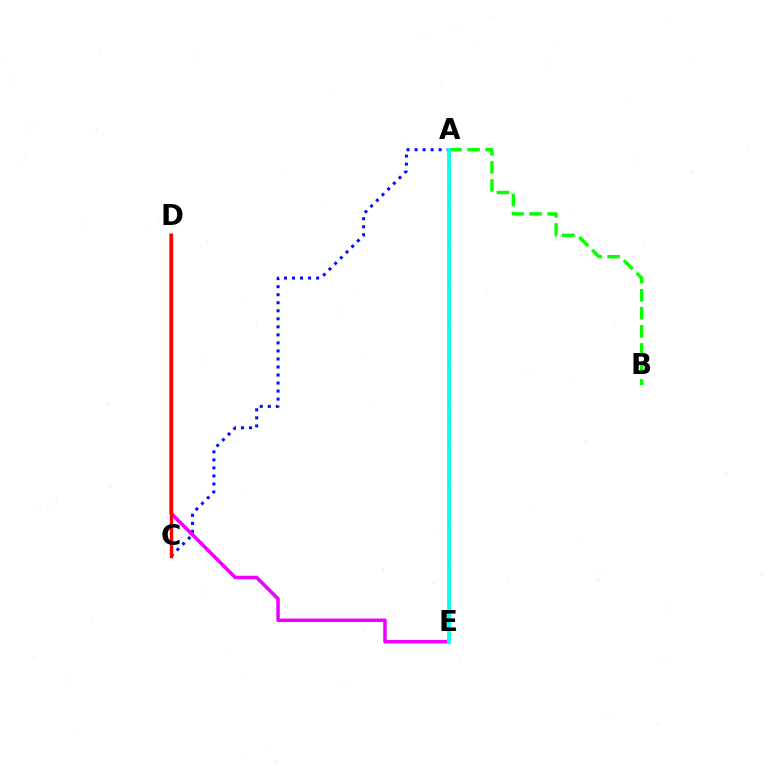{('A', 'C'): [{'color': '#0010ff', 'line_style': 'dotted', 'thickness': 2.18}], ('D', 'E'): [{'color': '#ee00ff', 'line_style': 'solid', 'thickness': 2.53}], ('C', 'D'): [{'color': '#ff0000', 'line_style': 'solid', 'thickness': 2.43}], ('A', 'E'): [{'color': '#fcf500', 'line_style': 'dashed', 'thickness': 2.72}, {'color': '#00fff6', 'line_style': 'solid', 'thickness': 2.69}], ('A', 'B'): [{'color': '#08ff00', 'line_style': 'dashed', 'thickness': 2.45}]}